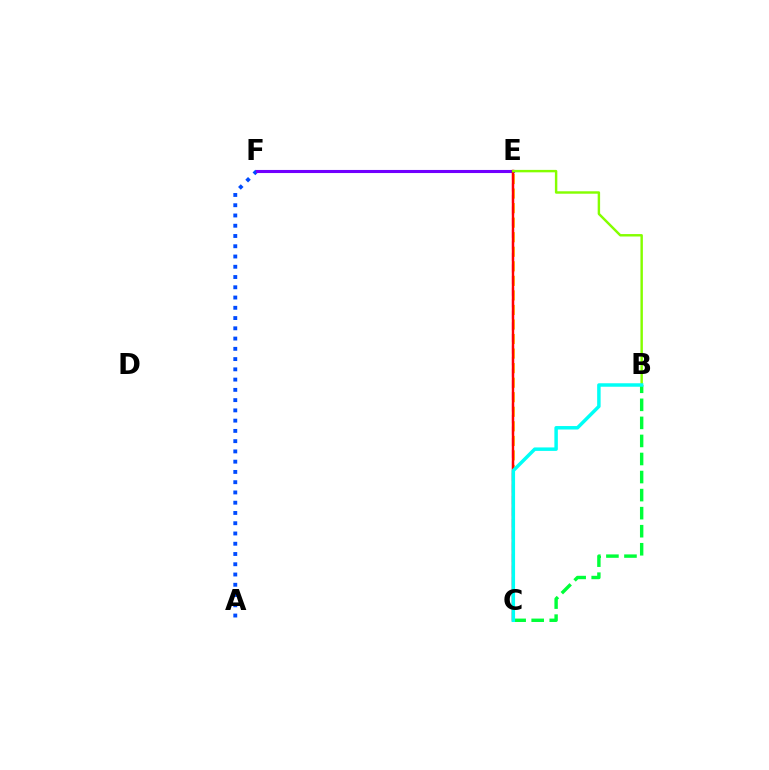{('C', 'E'): [{'color': '#ff00cf', 'line_style': 'dashed', 'thickness': 1.57}, {'color': '#ffbd00', 'line_style': 'dashed', 'thickness': 1.98}, {'color': '#ff0000', 'line_style': 'solid', 'thickness': 1.74}], ('A', 'F'): [{'color': '#004bff', 'line_style': 'dotted', 'thickness': 2.79}], ('E', 'F'): [{'color': '#7200ff', 'line_style': 'solid', 'thickness': 2.22}], ('B', 'C'): [{'color': '#00ff39', 'line_style': 'dashed', 'thickness': 2.45}, {'color': '#00fff6', 'line_style': 'solid', 'thickness': 2.5}], ('B', 'E'): [{'color': '#84ff00', 'line_style': 'solid', 'thickness': 1.75}]}